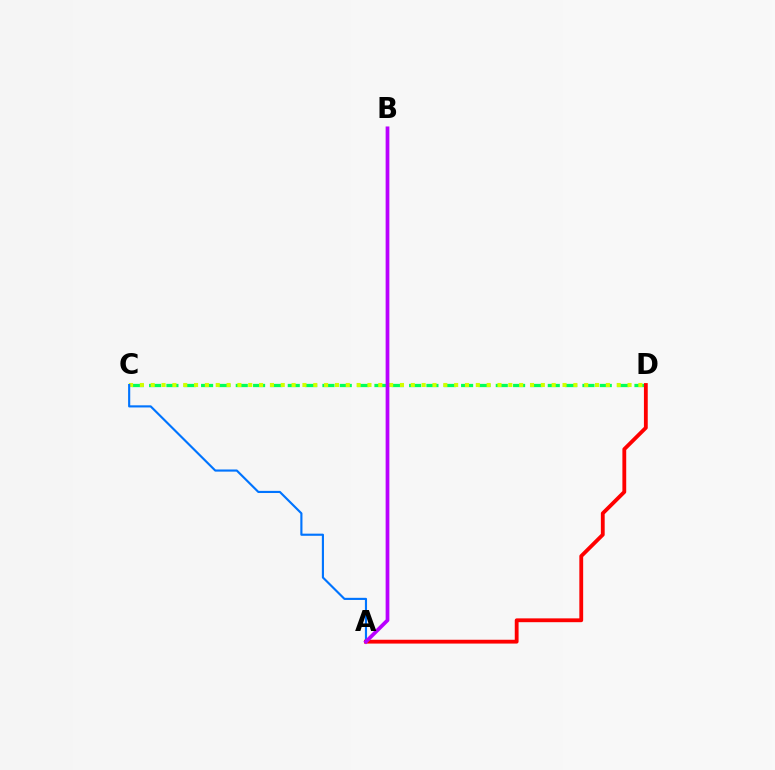{('C', 'D'): [{'color': '#00ff5c', 'line_style': 'dashed', 'thickness': 2.35}, {'color': '#d1ff00', 'line_style': 'dotted', 'thickness': 2.94}], ('A', 'C'): [{'color': '#0074ff', 'line_style': 'solid', 'thickness': 1.54}], ('A', 'D'): [{'color': '#ff0000', 'line_style': 'solid', 'thickness': 2.75}], ('A', 'B'): [{'color': '#b900ff', 'line_style': 'solid', 'thickness': 2.69}]}